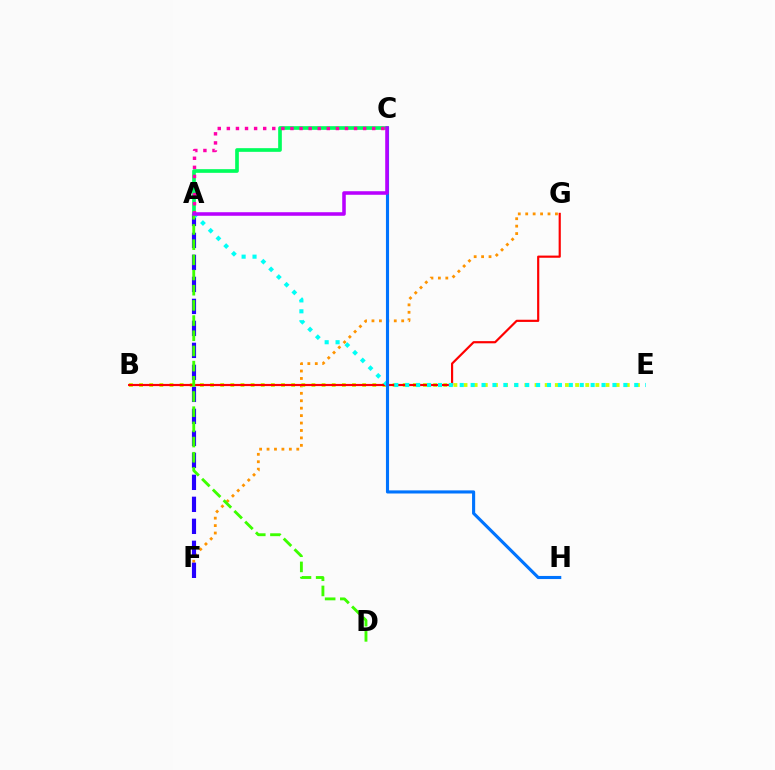{('F', 'G'): [{'color': '#ff9400', 'line_style': 'dotted', 'thickness': 2.02}], ('A', 'F'): [{'color': '#2500ff', 'line_style': 'dashed', 'thickness': 2.99}], ('B', 'E'): [{'color': '#d1ff00', 'line_style': 'dotted', 'thickness': 2.76}], ('B', 'G'): [{'color': '#ff0000', 'line_style': 'solid', 'thickness': 1.57}], ('A', 'E'): [{'color': '#00fff6', 'line_style': 'dotted', 'thickness': 2.96}], ('A', 'C'): [{'color': '#00ff5c', 'line_style': 'solid', 'thickness': 2.65}, {'color': '#ff00ac', 'line_style': 'dotted', 'thickness': 2.47}, {'color': '#b900ff', 'line_style': 'solid', 'thickness': 2.56}], ('C', 'H'): [{'color': '#0074ff', 'line_style': 'solid', 'thickness': 2.24}], ('A', 'D'): [{'color': '#3dff00', 'line_style': 'dashed', 'thickness': 2.06}]}